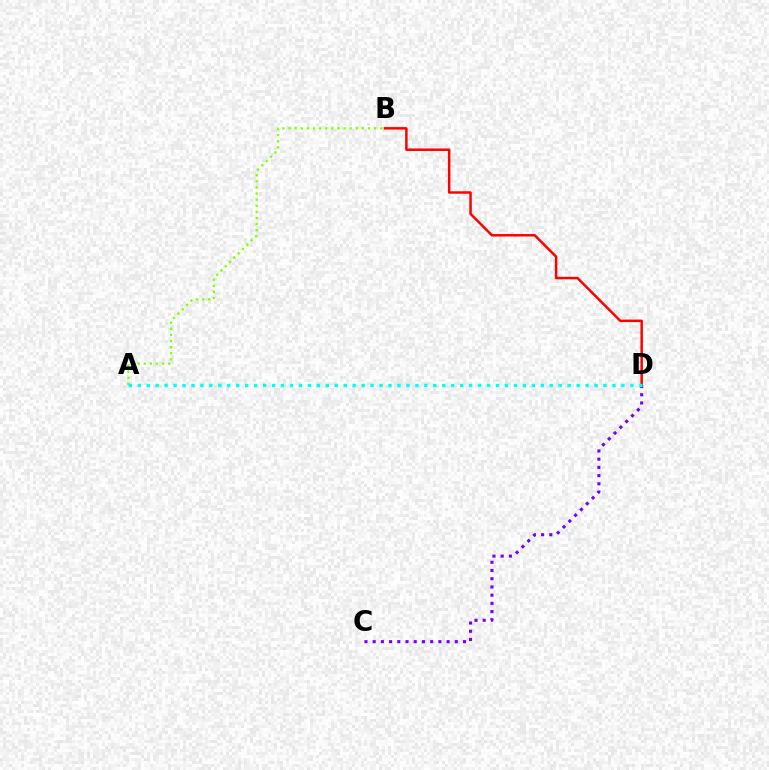{('A', 'B'): [{'color': '#84ff00', 'line_style': 'dotted', 'thickness': 1.66}], ('C', 'D'): [{'color': '#7200ff', 'line_style': 'dotted', 'thickness': 2.23}], ('B', 'D'): [{'color': '#ff0000', 'line_style': 'solid', 'thickness': 1.78}], ('A', 'D'): [{'color': '#00fff6', 'line_style': 'dotted', 'thickness': 2.43}]}